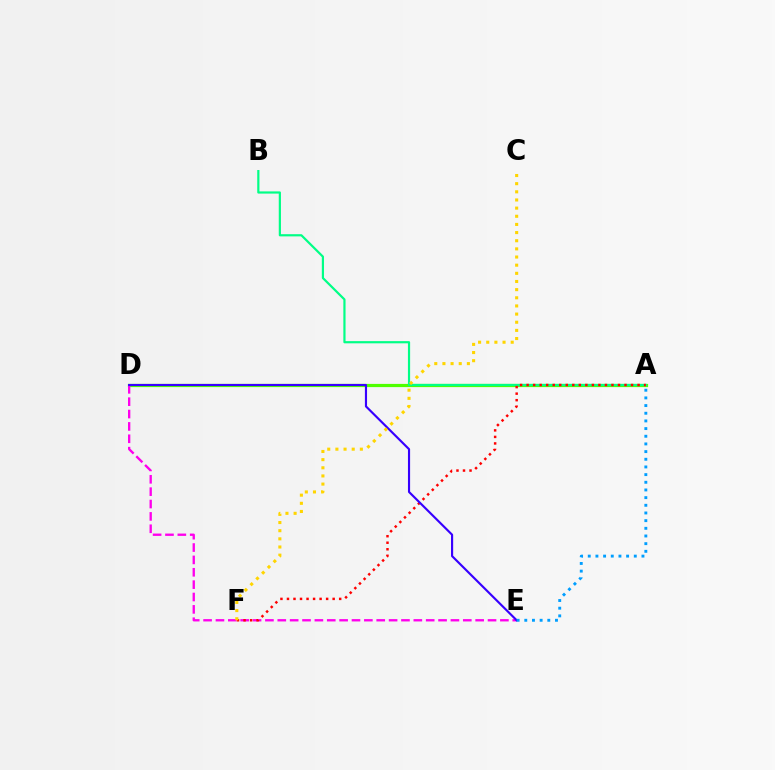{('A', 'D'): [{'color': '#4fff00', 'line_style': 'solid', 'thickness': 2.31}], ('A', 'B'): [{'color': '#00ff86', 'line_style': 'solid', 'thickness': 1.58}], ('D', 'E'): [{'color': '#ff00ed', 'line_style': 'dashed', 'thickness': 1.68}, {'color': '#3700ff', 'line_style': 'solid', 'thickness': 1.54}], ('A', 'F'): [{'color': '#ff0000', 'line_style': 'dotted', 'thickness': 1.77}], ('A', 'E'): [{'color': '#009eff', 'line_style': 'dotted', 'thickness': 2.08}], ('C', 'F'): [{'color': '#ffd500', 'line_style': 'dotted', 'thickness': 2.21}]}